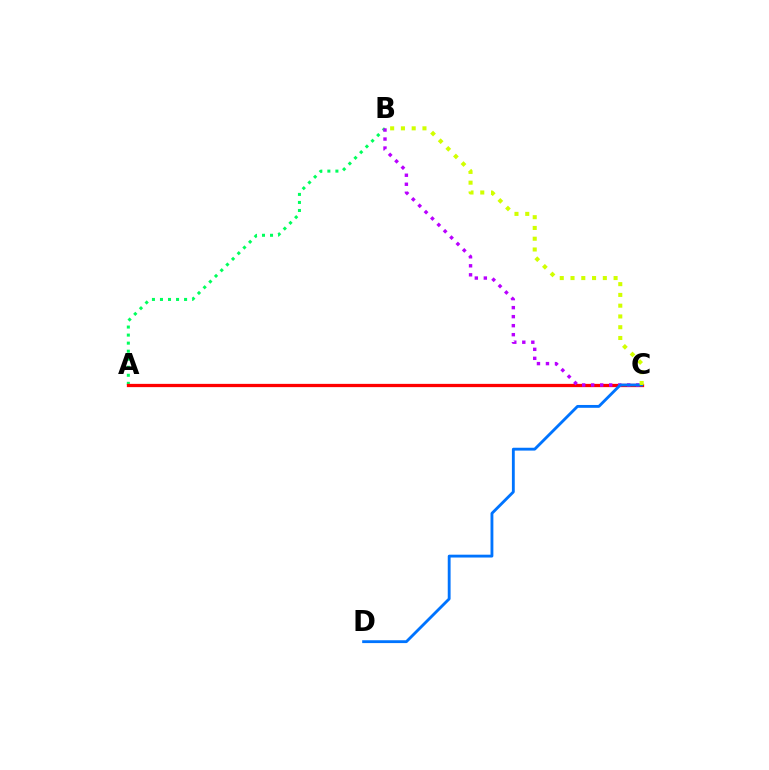{('A', 'B'): [{'color': '#00ff5c', 'line_style': 'dotted', 'thickness': 2.18}], ('A', 'C'): [{'color': '#ff0000', 'line_style': 'solid', 'thickness': 2.35}], ('B', 'C'): [{'color': '#b900ff', 'line_style': 'dotted', 'thickness': 2.45}, {'color': '#d1ff00', 'line_style': 'dotted', 'thickness': 2.93}], ('C', 'D'): [{'color': '#0074ff', 'line_style': 'solid', 'thickness': 2.05}]}